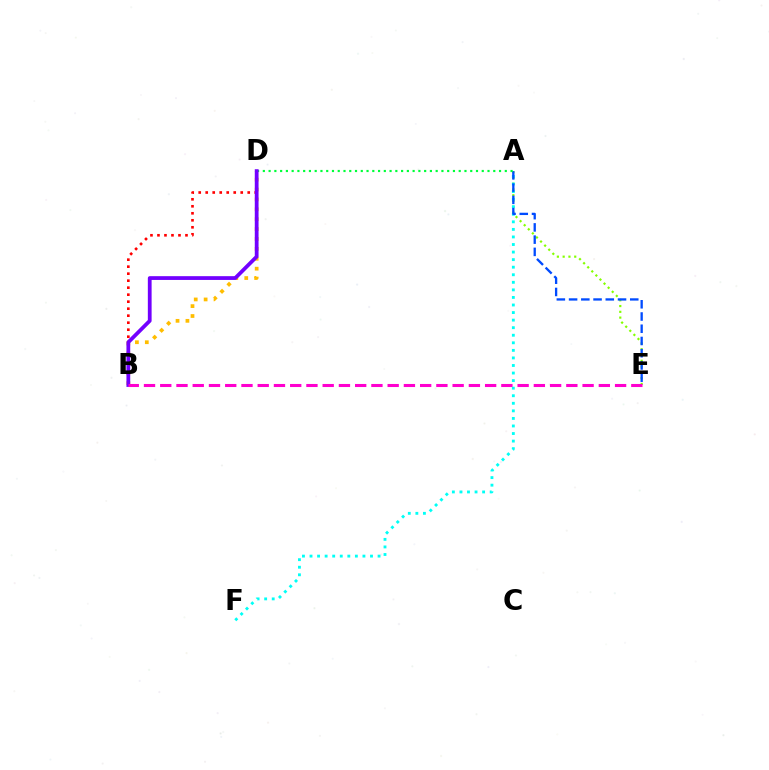{('B', 'D'): [{'color': '#ffbd00', 'line_style': 'dotted', 'thickness': 2.69}, {'color': '#ff0000', 'line_style': 'dotted', 'thickness': 1.9}, {'color': '#7200ff', 'line_style': 'solid', 'thickness': 2.72}], ('A', 'E'): [{'color': '#84ff00', 'line_style': 'dotted', 'thickness': 1.57}, {'color': '#004bff', 'line_style': 'dashed', 'thickness': 1.66}], ('A', 'F'): [{'color': '#00fff6', 'line_style': 'dotted', 'thickness': 2.05}], ('A', 'D'): [{'color': '#00ff39', 'line_style': 'dotted', 'thickness': 1.57}], ('B', 'E'): [{'color': '#ff00cf', 'line_style': 'dashed', 'thickness': 2.21}]}